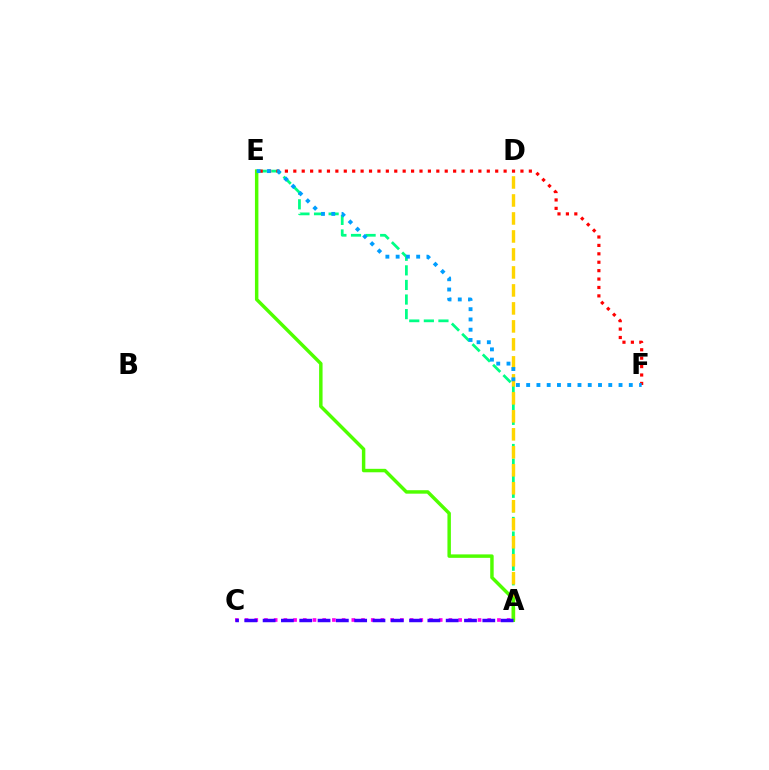{('A', 'E'): [{'color': '#00ff86', 'line_style': 'dashed', 'thickness': 1.98}, {'color': '#4fff00', 'line_style': 'solid', 'thickness': 2.49}], ('A', 'D'): [{'color': '#ffd500', 'line_style': 'dashed', 'thickness': 2.44}], ('A', 'C'): [{'color': '#ff00ed', 'line_style': 'dotted', 'thickness': 2.64}, {'color': '#3700ff', 'line_style': 'dashed', 'thickness': 2.49}], ('E', 'F'): [{'color': '#ff0000', 'line_style': 'dotted', 'thickness': 2.29}, {'color': '#009eff', 'line_style': 'dotted', 'thickness': 2.79}]}